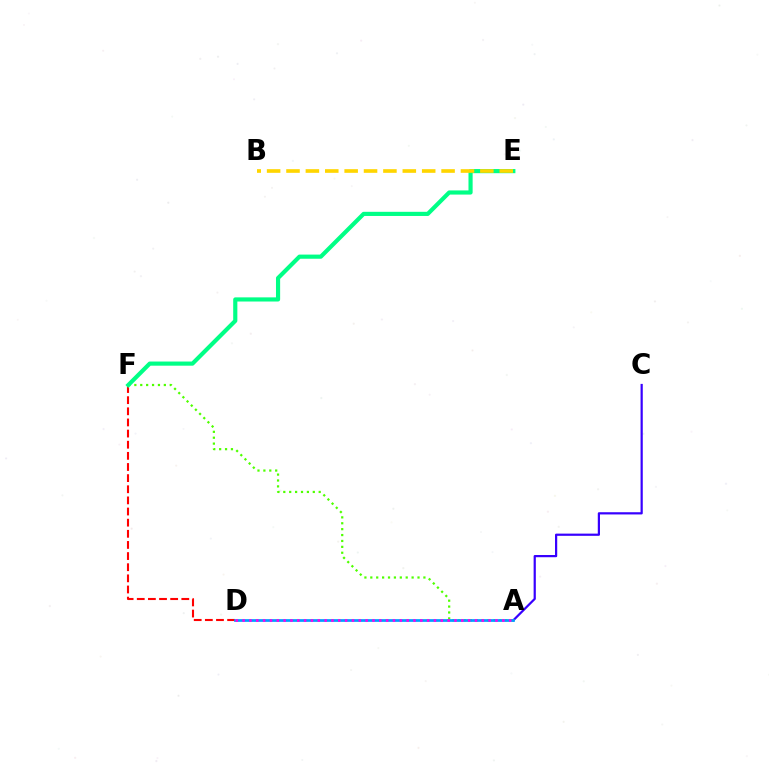{('A', 'C'): [{'color': '#3700ff', 'line_style': 'solid', 'thickness': 1.59}], ('A', 'F'): [{'color': '#4fff00', 'line_style': 'dotted', 'thickness': 1.6}], ('D', 'F'): [{'color': '#ff0000', 'line_style': 'dashed', 'thickness': 1.51}], ('E', 'F'): [{'color': '#00ff86', 'line_style': 'solid', 'thickness': 2.99}], ('B', 'E'): [{'color': '#ffd500', 'line_style': 'dashed', 'thickness': 2.63}], ('A', 'D'): [{'color': '#009eff', 'line_style': 'solid', 'thickness': 1.97}, {'color': '#ff00ed', 'line_style': 'dotted', 'thickness': 1.86}]}